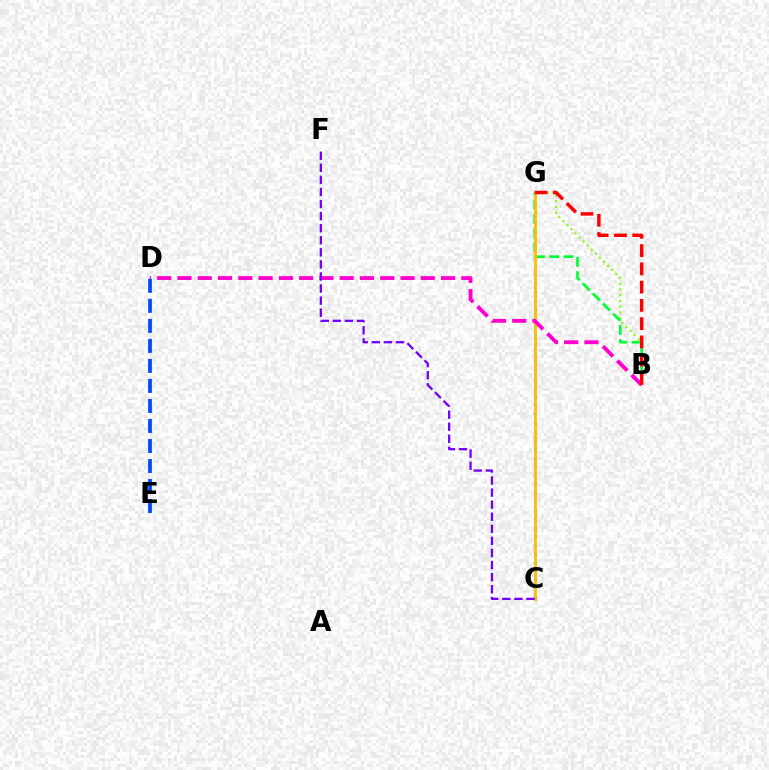{('C', 'G'): [{'color': '#00fff6', 'line_style': 'dotted', 'thickness': 2.37}, {'color': '#ffbd00', 'line_style': 'solid', 'thickness': 2.03}], ('B', 'G'): [{'color': '#84ff00', 'line_style': 'dotted', 'thickness': 1.56}, {'color': '#00ff39', 'line_style': 'dashed', 'thickness': 1.94}, {'color': '#ff0000', 'line_style': 'dashed', 'thickness': 2.48}], ('B', 'D'): [{'color': '#ff00cf', 'line_style': 'dashed', 'thickness': 2.75}], ('C', 'F'): [{'color': '#7200ff', 'line_style': 'dashed', 'thickness': 1.64}], ('D', 'E'): [{'color': '#004bff', 'line_style': 'dashed', 'thickness': 2.72}]}